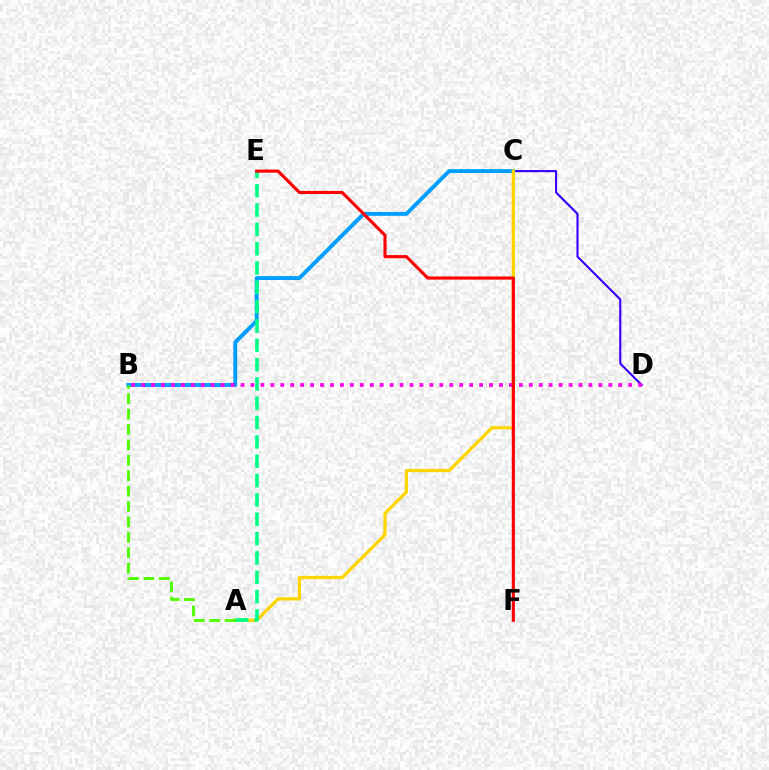{('C', 'D'): [{'color': '#3700ff', 'line_style': 'solid', 'thickness': 1.53}], ('B', 'C'): [{'color': '#009eff', 'line_style': 'solid', 'thickness': 2.81}], ('A', 'C'): [{'color': '#ffd500', 'line_style': 'solid', 'thickness': 2.34}], ('A', 'E'): [{'color': '#00ff86', 'line_style': 'dashed', 'thickness': 2.63}], ('B', 'D'): [{'color': '#ff00ed', 'line_style': 'dotted', 'thickness': 2.7}], ('E', 'F'): [{'color': '#ff0000', 'line_style': 'solid', 'thickness': 2.25}], ('A', 'B'): [{'color': '#4fff00', 'line_style': 'dashed', 'thickness': 2.09}]}